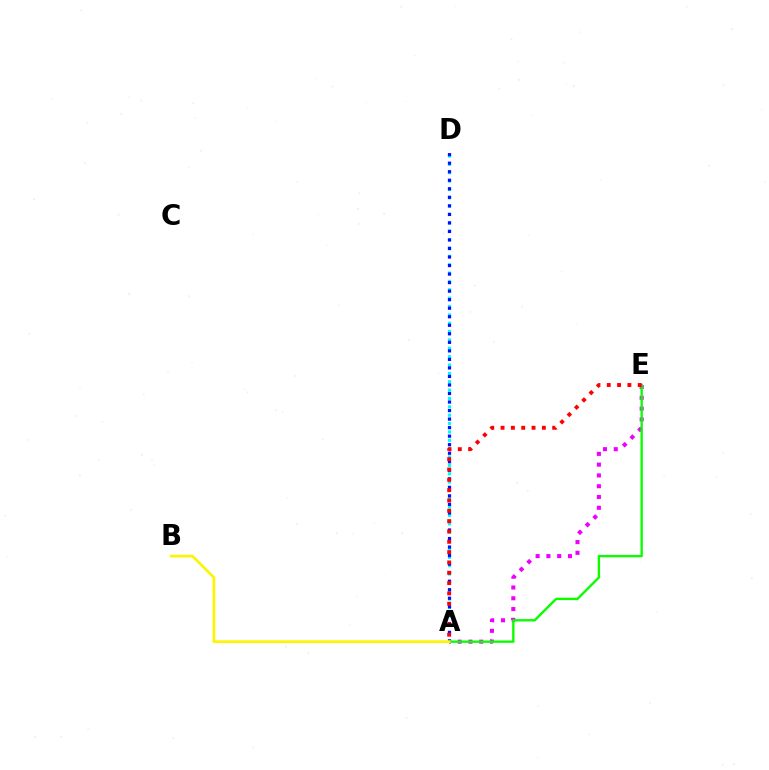{('A', 'D'): [{'color': '#00fff6', 'line_style': 'dotted', 'thickness': 2.27}, {'color': '#0010ff', 'line_style': 'dotted', 'thickness': 2.32}], ('A', 'E'): [{'color': '#ee00ff', 'line_style': 'dotted', 'thickness': 2.93}, {'color': '#08ff00', 'line_style': 'solid', 'thickness': 1.7}, {'color': '#ff0000', 'line_style': 'dotted', 'thickness': 2.81}], ('A', 'B'): [{'color': '#fcf500', 'line_style': 'solid', 'thickness': 1.95}]}